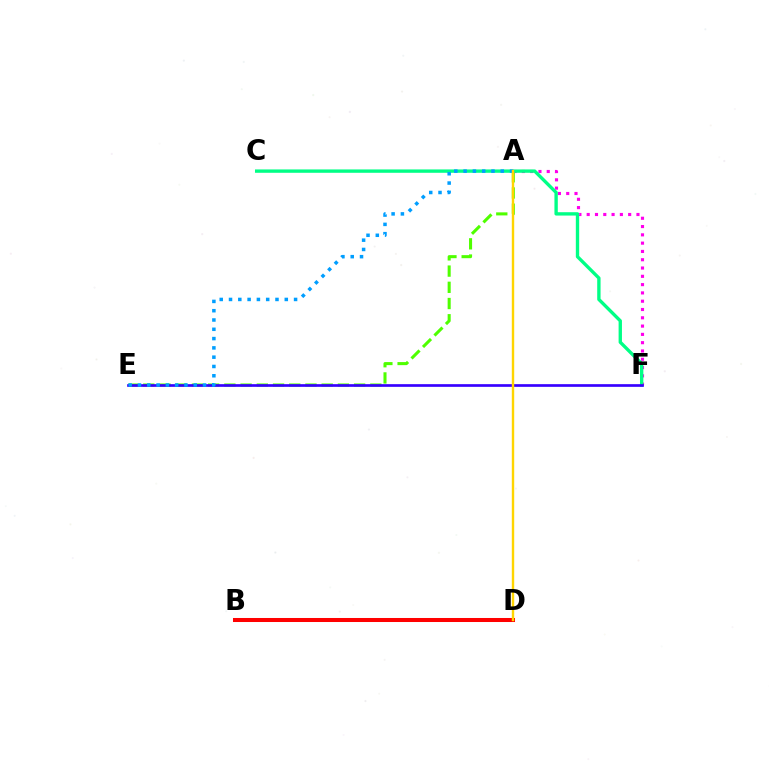{('A', 'E'): [{'color': '#4fff00', 'line_style': 'dashed', 'thickness': 2.2}, {'color': '#009eff', 'line_style': 'dotted', 'thickness': 2.53}], ('A', 'F'): [{'color': '#ff00ed', 'line_style': 'dotted', 'thickness': 2.25}], ('C', 'F'): [{'color': '#00ff86', 'line_style': 'solid', 'thickness': 2.41}], ('E', 'F'): [{'color': '#3700ff', 'line_style': 'solid', 'thickness': 1.93}], ('B', 'D'): [{'color': '#ff0000', 'line_style': 'solid', 'thickness': 2.9}], ('A', 'D'): [{'color': '#ffd500', 'line_style': 'solid', 'thickness': 1.73}]}